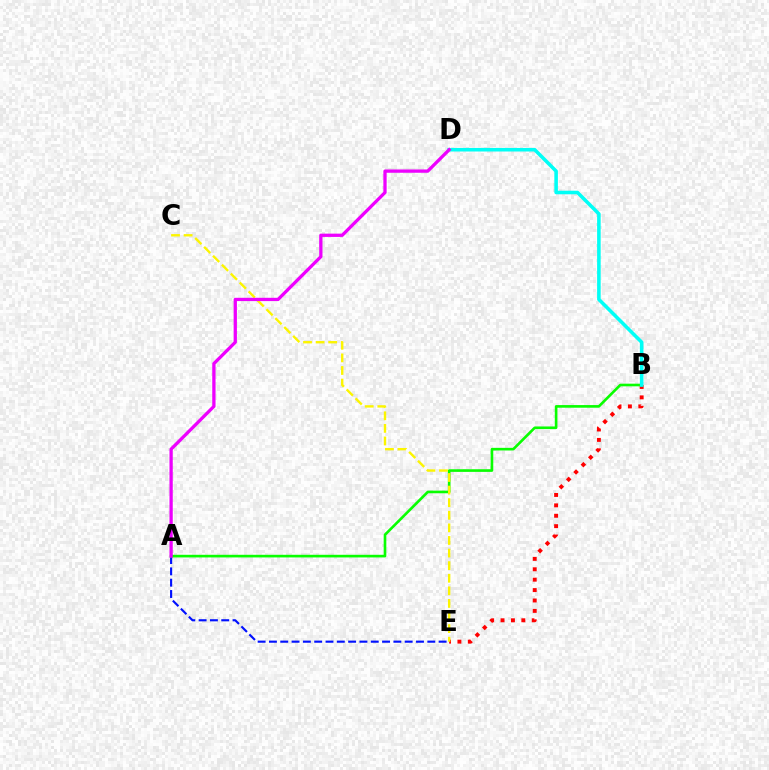{('A', 'E'): [{'color': '#0010ff', 'line_style': 'dashed', 'thickness': 1.54}], ('B', 'E'): [{'color': '#ff0000', 'line_style': 'dotted', 'thickness': 2.83}], ('A', 'B'): [{'color': '#08ff00', 'line_style': 'solid', 'thickness': 1.9}], ('C', 'E'): [{'color': '#fcf500', 'line_style': 'dashed', 'thickness': 1.71}], ('B', 'D'): [{'color': '#00fff6', 'line_style': 'solid', 'thickness': 2.57}], ('A', 'D'): [{'color': '#ee00ff', 'line_style': 'solid', 'thickness': 2.36}]}